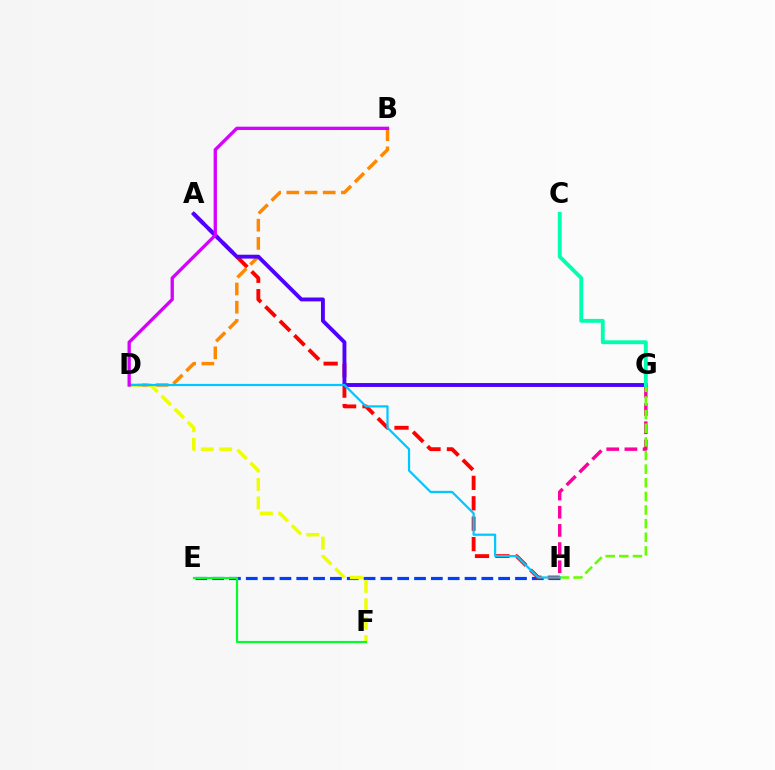{('E', 'H'): [{'color': '#003fff', 'line_style': 'dashed', 'thickness': 2.29}], ('A', 'H'): [{'color': '#ff0000', 'line_style': 'dashed', 'thickness': 2.77}], ('B', 'D'): [{'color': '#ff8800', 'line_style': 'dashed', 'thickness': 2.47}, {'color': '#d600ff', 'line_style': 'solid', 'thickness': 2.38}], ('G', 'H'): [{'color': '#ff00a0', 'line_style': 'dashed', 'thickness': 2.47}, {'color': '#66ff00', 'line_style': 'dashed', 'thickness': 1.85}], ('D', 'F'): [{'color': '#eeff00', 'line_style': 'dashed', 'thickness': 2.51}], ('E', 'F'): [{'color': '#00ff27', 'line_style': 'solid', 'thickness': 1.56}], ('A', 'G'): [{'color': '#4f00ff', 'line_style': 'solid', 'thickness': 2.8}], ('D', 'H'): [{'color': '#00c7ff', 'line_style': 'solid', 'thickness': 1.6}], ('C', 'G'): [{'color': '#00ffaf', 'line_style': 'solid', 'thickness': 2.79}]}